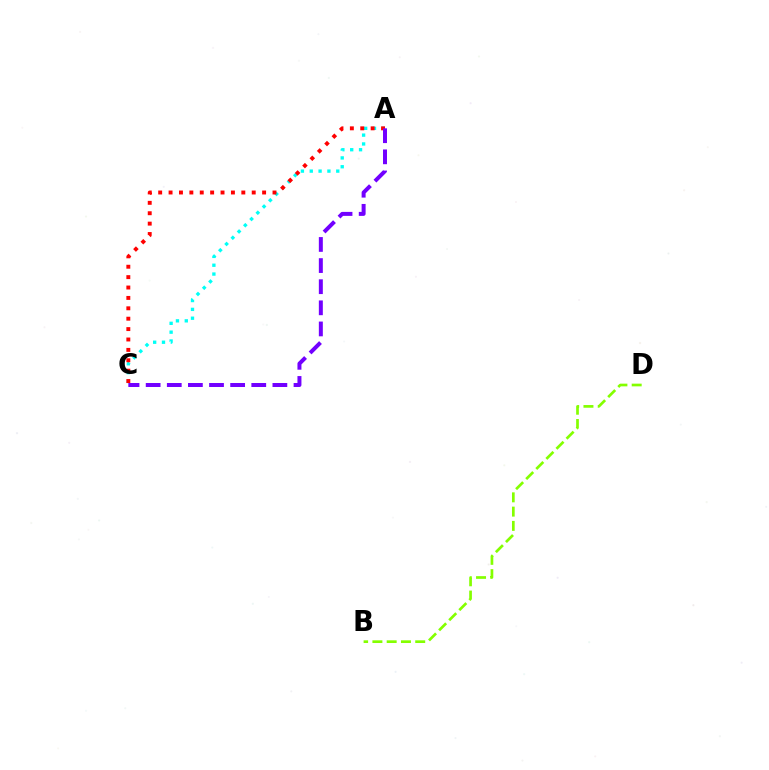{('A', 'C'): [{'color': '#00fff6', 'line_style': 'dotted', 'thickness': 2.4}, {'color': '#ff0000', 'line_style': 'dotted', 'thickness': 2.82}, {'color': '#7200ff', 'line_style': 'dashed', 'thickness': 2.87}], ('B', 'D'): [{'color': '#84ff00', 'line_style': 'dashed', 'thickness': 1.94}]}